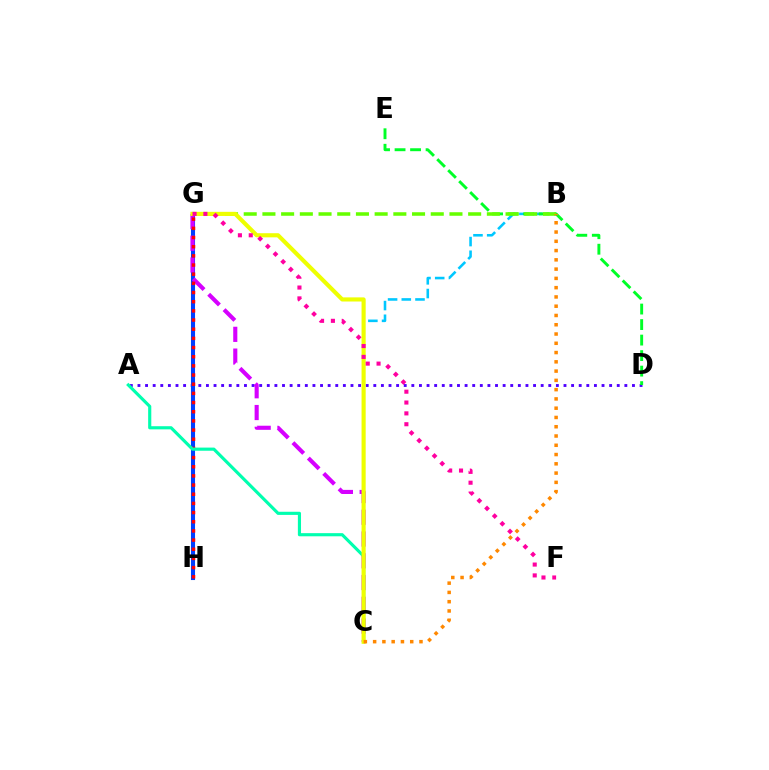{('B', 'C'): [{'color': '#00c7ff', 'line_style': 'dashed', 'thickness': 1.86}, {'color': '#ff8800', 'line_style': 'dotted', 'thickness': 2.52}], ('A', 'D'): [{'color': '#4f00ff', 'line_style': 'dotted', 'thickness': 2.07}], ('G', 'H'): [{'color': '#003fff', 'line_style': 'solid', 'thickness': 2.93}, {'color': '#ff0000', 'line_style': 'dotted', 'thickness': 2.49}], ('C', 'G'): [{'color': '#d600ff', 'line_style': 'dashed', 'thickness': 2.96}, {'color': '#eeff00', 'line_style': 'solid', 'thickness': 2.97}], ('D', 'E'): [{'color': '#00ff27', 'line_style': 'dashed', 'thickness': 2.11}], ('B', 'G'): [{'color': '#66ff00', 'line_style': 'dashed', 'thickness': 2.54}], ('A', 'C'): [{'color': '#00ffaf', 'line_style': 'solid', 'thickness': 2.26}], ('F', 'G'): [{'color': '#ff00a0', 'line_style': 'dotted', 'thickness': 2.95}]}